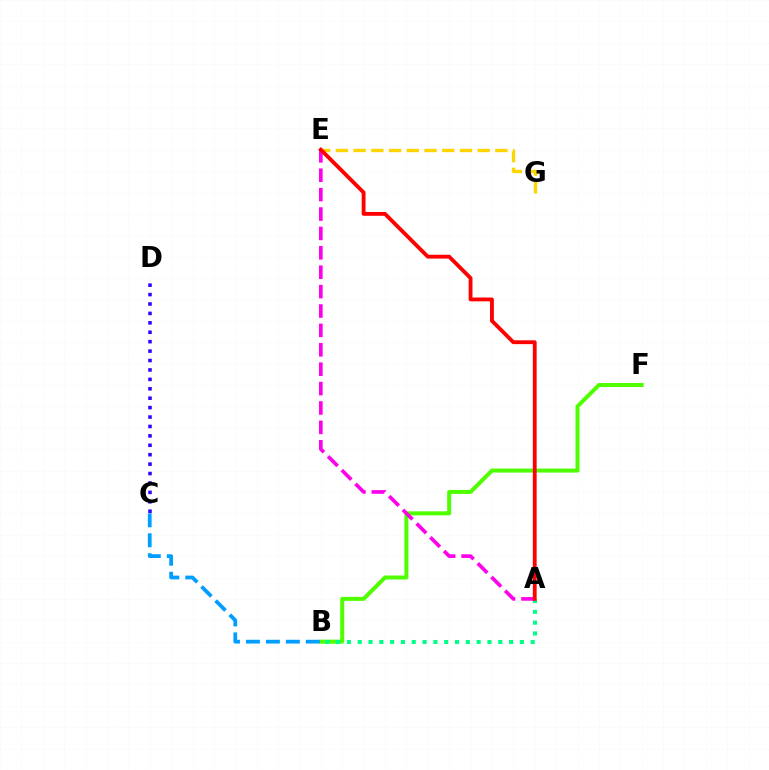{('E', 'G'): [{'color': '#ffd500', 'line_style': 'dashed', 'thickness': 2.41}], ('C', 'D'): [{'color': '#3700ff', 'line_style': 'dotted', 'thickness': 2.56}], ('B', 'F'): [{'color': '#4fff00', 'line_style': 'solid', 'thickness': 2.89}], ('B', 'C'): [{'color': '#009eff', 'line_style': 'dashed', 'thickness': 2.71}], ('A', 'B'): [{'color': '#00ff86', 'line_style': 'dotted', 'thickness': 2.94}], ('A', 'E'): [{'color': '#ff00ed', 'line_style': 'dashed', 'thickness': 2.63}, {'color': '#ff0000', 'line_style': 'solid', 'thickness': 2.76}]}